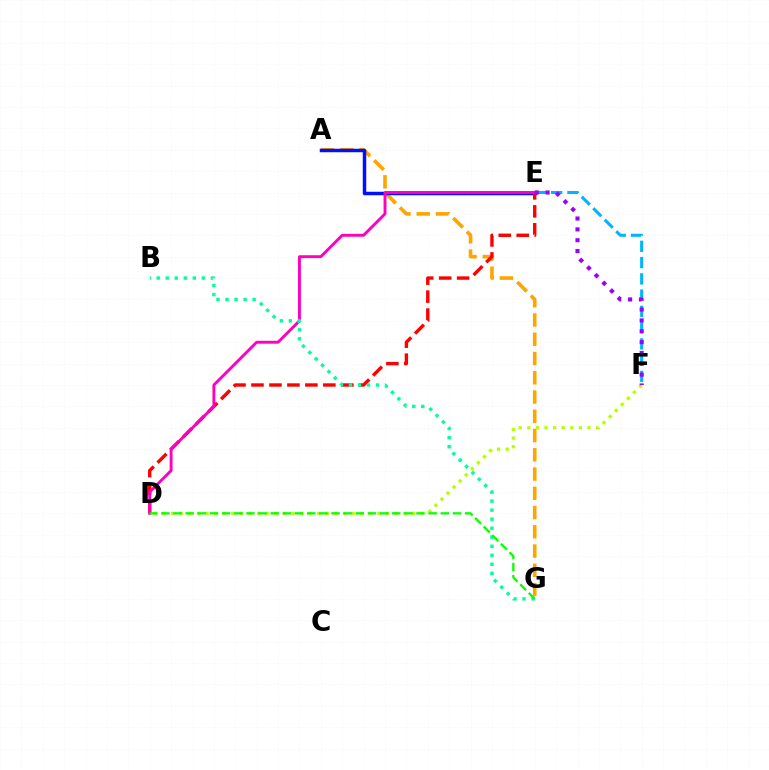{('A', 'G'): [{'color': '#ffa500', 'line_style': 'dashed', 'thickness': 2.62}], ('A', 'E'): [{'color': '#0010ff', 'line_style': 'solid', 'thickness': 2.51}], ('D', 'E'): [{'color': '#ff0000', 'line_style': 'dashed', 'thickness': 2.44}, {'color': '#ff00bd', 'line_style': 'solid', 'thickness': 2.08}], ('D', 'F'): [{'color': '#b3ff00', 'line_style': 'dotted', 'thickness': 2.34}], ('E', 'F'): [{'color': '#00b5ff', 'line_style': 'dashed', 'thickness': 2.21}, {'color': '#9b00ff', 'line_style': 'dotted', 'thickness': 2.95}], ('B', 'G'): [{'color': '#00ff9d', 'line_style': 'dotted', 'thickness': 2.45}], ('D', 'G'): [{'color': '#08ff00', 'line_style': 'dashed', 'thickness': 1.65}]}